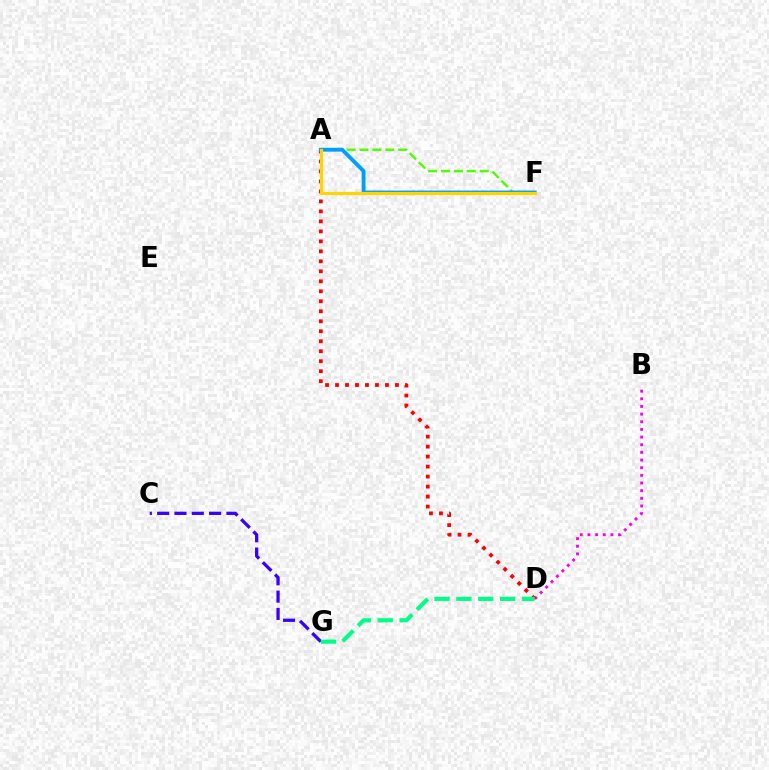{('B', 'D'): [{'color': '#ff00ed', 'line_style': 'dotted', 'thickness': 2.08}], ('A', 'D'): [{'color': '#ff0000', 'line_style': 'dotted', 'thickness': 2.71}], ('C', 'G'): [{'color': '#3700ff', 'line_style': 'dashed', 'thickness': 2.35}], ('A', 'F'): [{'color': '#4fff00', 'line_style': 'dashed', 'thickness': 1.75}, {'color': '#009eff', 'line_style': 'solid', 'thickness': 2.78}, {'color': '#ffd500', 'line_style': 'solid', 'thickness': 2.3}], ('D', 'G'): [{'color': '#00ff86', 'line_style': 'dashed', 'thickness': 2.97}]}